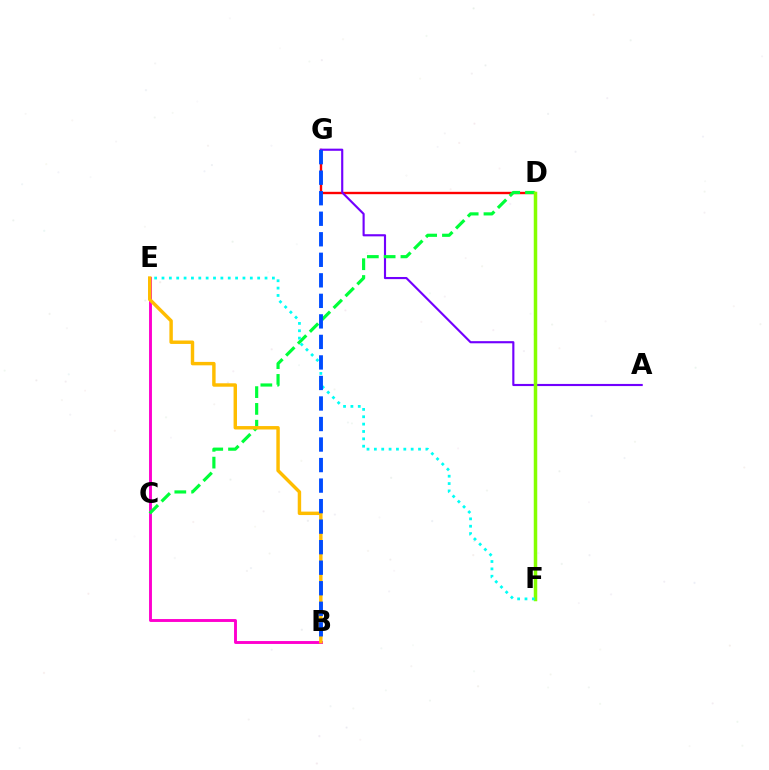{('D', 'G'): [{'color': '#ff0000', 'line_style': 'solid', 'thickness': 1.71}], ('B', 'E'): [{'color': '#ff00cf', 'line_style': 'solid', 'thickness': 2.09}, {'color': '#ffbd00', 'line_style': 'solid', 'thickness': 2.47}], ('A', 'G'): [{'color': '#7200ff', 'line_style': 'solid', 'thickness': 1.54}], ('C', 'D'): [{'color': '#00ff39', 'line_style': 'dashed', 'thickness': 2.28}], ('D', 'F'): [{'color': '#84ff00', 'line_style': 'solid', 'thickness': 2.51}], ('E', 'F'): [{'color': '#00fff6', 'line_style': 'dotted', 'thickness': 2.0}], ('B', 'G'): [{'color': '#004bff', 'line_style': 'dashed', 'thickness': 2.79}]}